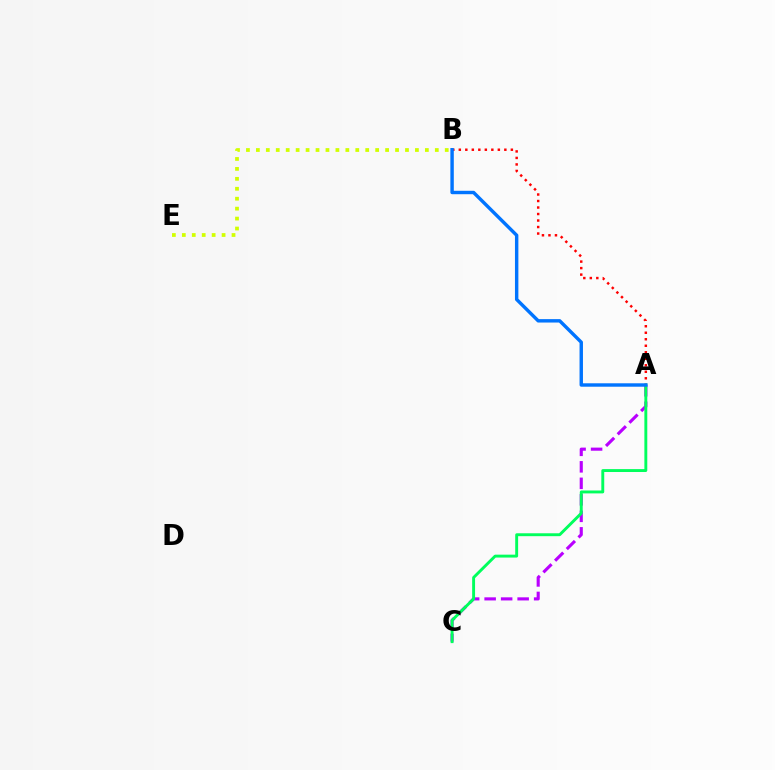{('A', 'C'): [{'color': '#b900ff', 'line_style': 'dashed', 'thickness': 2.24}, {'color': '#00ff5c', 'line_style': 'solid', 'thickness': 2.09}], ('A', 'B'): [{'color': '#ff0000', 'line_style': 'dotted', 'thickness': 1.77}, {'color': '#0074ff', 'line_style': 'solid', 'thickness': 2.46}], ('B', 'E'): [{'color': '#d1ff00', 'line_style': 'dotted', 'thickness': 2.7}]}